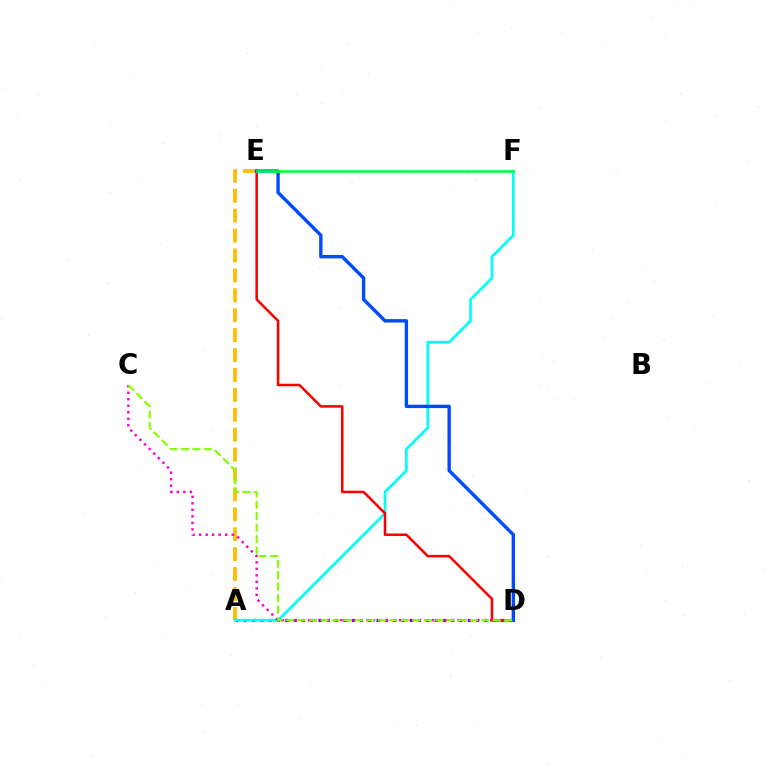{('A', 'E'): [{'color': '#ffbd00', 'line_style': 'dashed', 'thickness': 2.7}], ('A', 'D'): [{'color': '#7200ff', 'line_style': 'dotted', 'thickness': 2.25}], ('A', 'F'): [{'color': '#00fff6', 'line_style': 'solid', 'thickness': 1.94}], ('C', 'D'): [{'color': '#ff00cf', 'line_style': 'dotted', 'thickness': 1.77}, {'color': '#84ff00', 'line_style': 'dashed', 'thickness': 1.56}], ('D', 'E'): [{'color': '#ff0000', 'line_style': 'solid', 'thickness': 1.82}, {'color': '#004bff', 'line_style': 'solid', 'thickness': 2.44}], ('E', 'F'): [{'color': '#00ff39', 'line_style': 'solid', 'thickness': 1.87}]}